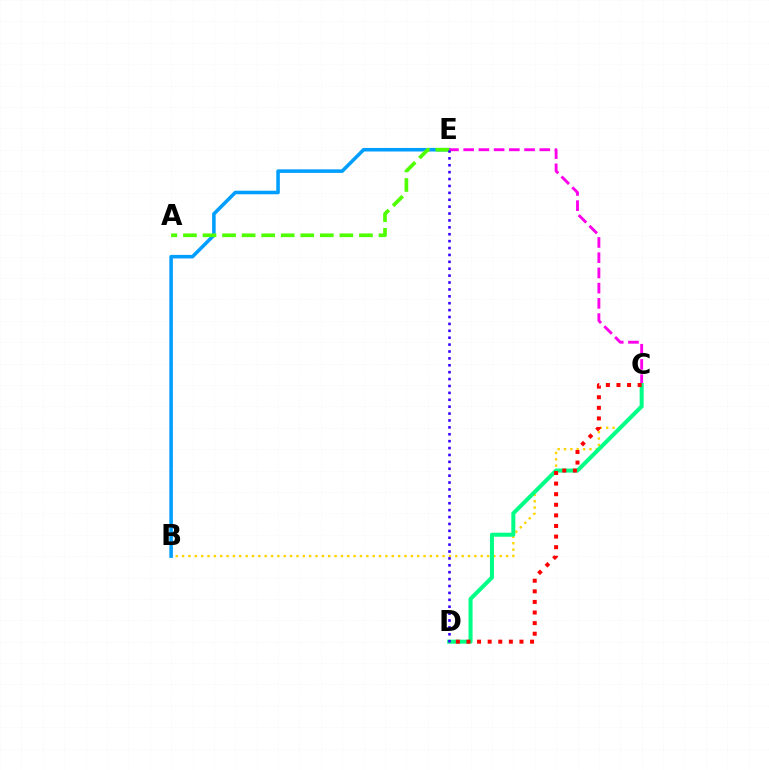{('B', 'C'): [{'color': '#ffd500', 'line_style': 'dotted', 'thickness': 1.73}], ('B', 'E'): [{'color': '#009eff', 'line_style': 'solid', 'thickness': 2.56}], ('C', 'E'): [{'color': '#ff00ed', 'line_style': 'dashed', 'thickness': 2.07}], ('C', 'D'): [{'color': '#00ff86', 'line_style': 'solid', 'thickness': 2.9}, {'color': '#ff0000', 'line_style': 'dotted', 'thickness': 2.88}], ('A', 'E'): [{'color': '#4fff00', 'line_style': 'dashed', 'thickness': 2.66}], ('D', 'E'): [{'color': '#3700ff', 'line_style': 'dotted', 'thickness': 1.87}]}